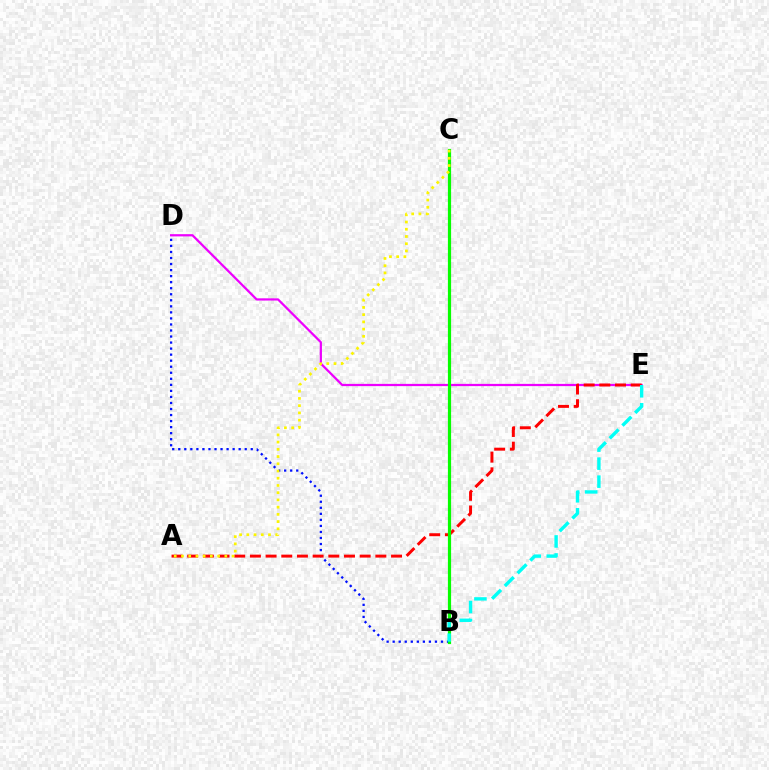{('B', 'D'): [{'color': '#0010ff', 'line_style': 'dotted', 'thickness': 1.64}], ('D', 'E'): [{'color': '#ee00ff', 'line_style': 'solid', 'thickness': 1.61}], ('A', 'E'): [{'color': '#ff0000', 'line_style': 'dashed', 'thickness': 2.13}], ('B', 'C'): [{'color': '#08ff00', 'line_style': 'solid', 'thickness': 2.3}], ('A', 'C'): [{'color': '#fcf500', 'line_style': 'dotted', 'thickness': 1.96}], ('B', 'E'): [{'color': '#00fff6', 'line_style': 'dashed', 'thickness': 2.45}]}